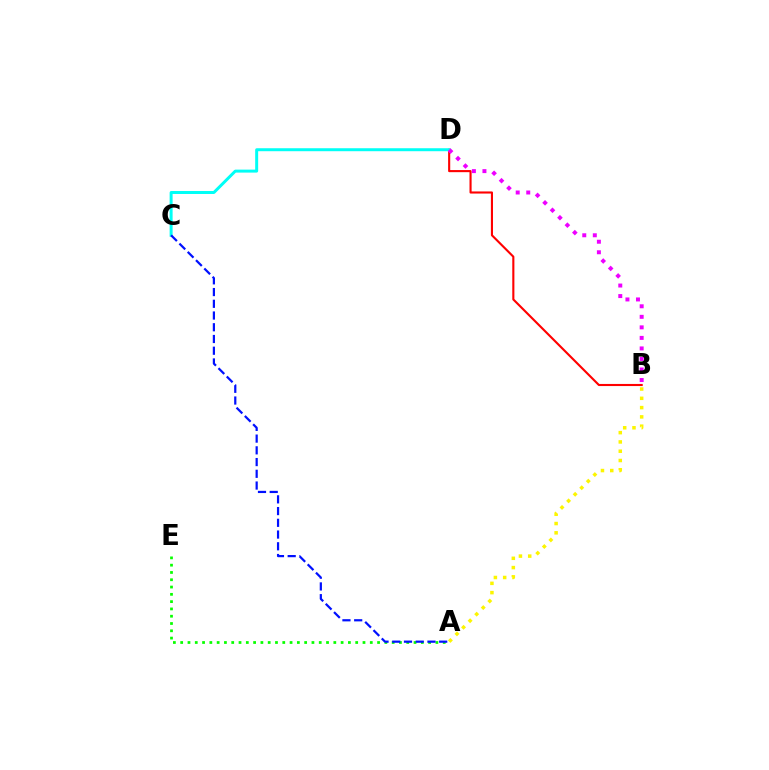{('A', 'B'): [{'color': '#fcf500', 'line_style': 'dotted', 'thickness': 2.52}], ('B', 'D'): [{'color': '#ff0000', 'line_style': 'solid', 'thickness': 1.52}, {'color': '#ee00ff', 'line_style': 'dotted', 'thickness': 2.86}], ('C', 'D'): [{'color': '#00fff6', 'line_style': 'solid', 'thickness': 2.14}], ('A', 'E'): [{'color': '#08ff00', 'line_style': 'dotted', 'thickness': 1.98}], ('A', 'C'): [{'color': '#0010ff', 'line_style': 'dashed', 'thickness': 1.59}]}